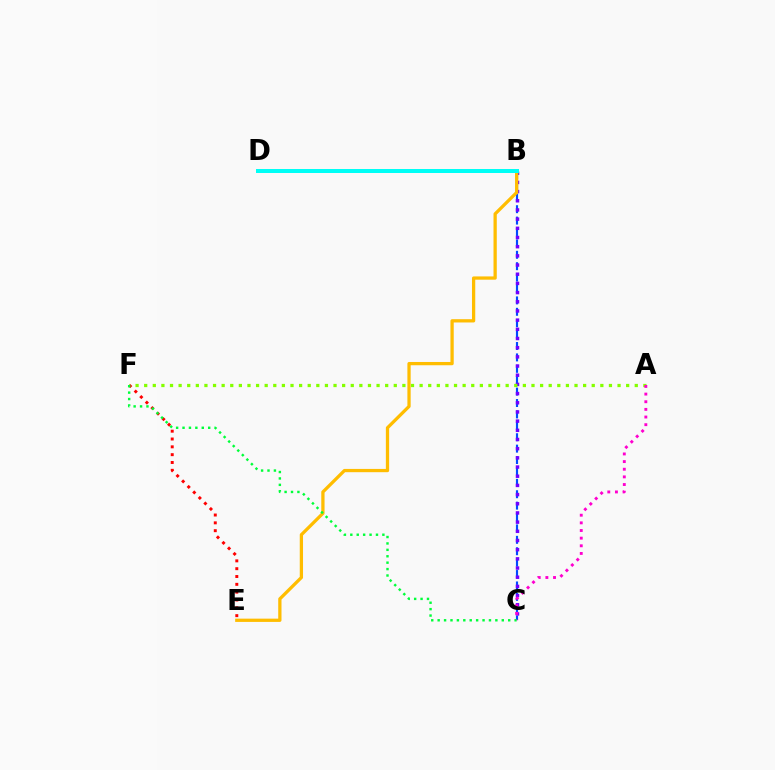{('B', 'C'): [{'color': '#004bff', 'line_style': 'dashed', 'thickness': 1.55}, {'color': '#7200ff', 'line_style': 'dotted', 'thickness': 2.49}], ('B', 'E'): [{'color': '#ffbd00', 'line_style': 'solid', 'thickness': 2.35}], ('E', 'F'): [{'color': '#ff0000', 'line_style': 'dotted', 'thickness': 2.13}], ('A', 'F'): [{'color': '#84ff00', 'line_style': 'dotted', 'thickness': 2.34}], ('B', 'D'): [{'color': '#00fff6', 'line_style': 'solid', 'thickness': 2.88}], ('A', 'C'): [{'color': '#ff00cf', 'line_style': 'dotted', 'thickness': 2.08}], ('C', 'F'): [{'color': '#00ff39', 'line_style': 'dotted', 'thickness': 1.74}]}